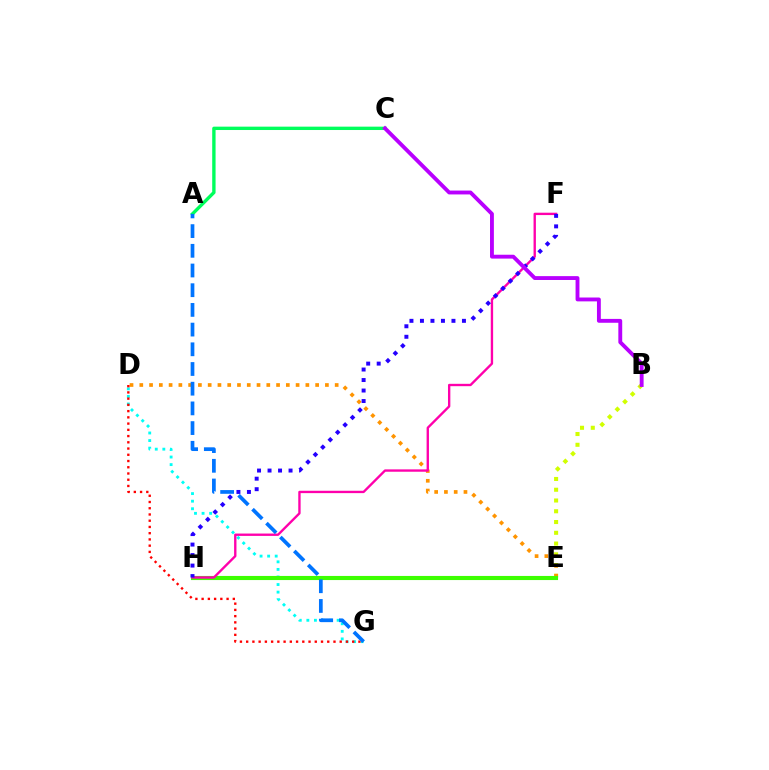{('B', 'E'): [{'color': '#d1ff00', 'line_style': 'dotted', 'thickness': 2.92}], ('D', 'G'): [{'color': '#00fff6', 'line_style': 'dotted', 'thickness': 2.06}, {'color': '#ff0000', 'line_style': 'dotted', 'thickness': 1.69}], ('A', 'C'): [{'color': '#00ff5c', 'line_style': 'solid', 'thickness': 2.42}], ('D', 'E'): [{'color': '#ff9400', 'line_style': 'dotted', 'thickness': 2.65}], ('E', 'H'): [{'color': '#3dff00', 'line_style': 'solid', 'thickness': 2.96}], ('F', 'H'): [{'color': '#ff00ac', 'line_style': 'solid', 'thickness': 1.7}, {'color': '#2500ff', 'line_style': 'dotted', 'thickness': 2.85}], ('A', 'G'): [{'color': '#0074ff', 'line_style': 'dashed', 'thickness': 2.68}], ('B', 'C'): [{'color': '#b900ff', 'line_style': 'solid', 'thickness': 2.78}]}